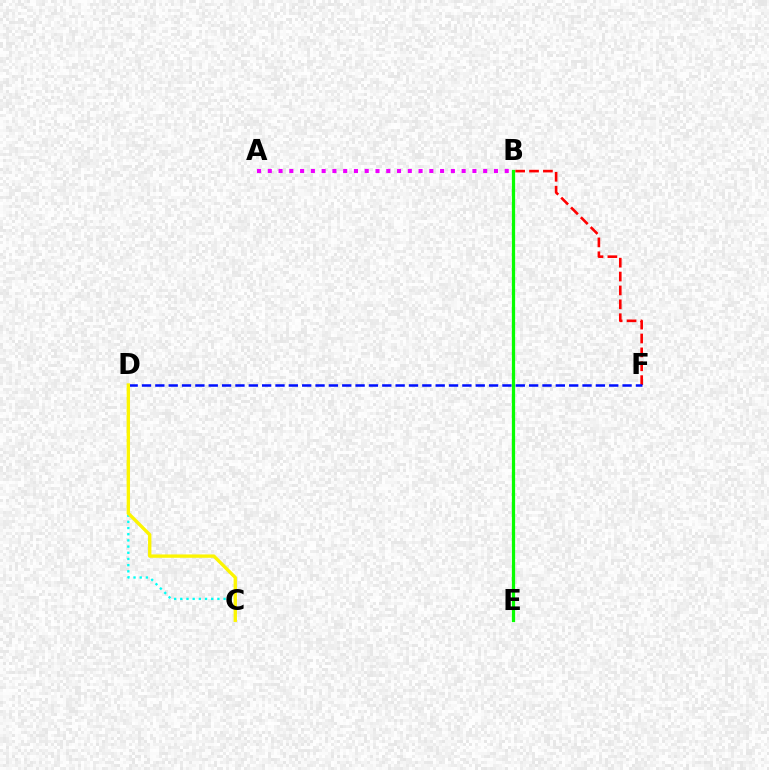{('B', 'F'): [{'color': '#ff0000', 'line_style': 'dashed', 'thickness': 1.89}], ('C', 'D'): [{'color': '#00fff6', 'line_style': 'dotted', 'thickness': 1.68}, {'color': '#fcf500', 'line_style': 'solid', 'thickness': 2.41}], ('D', 'F'): [{'color': '#0010ff', 'line_style': 'dashed', 'thickness': 1.81}], ('A', 'B'): [{'color': '#ee00ff', 'line_style': 'dotted', 'thickness': 2.93}], ('B', 'E'): [{'color': '#08ff00', 'line_style': 'solid', 'thickness': 2.34}]}